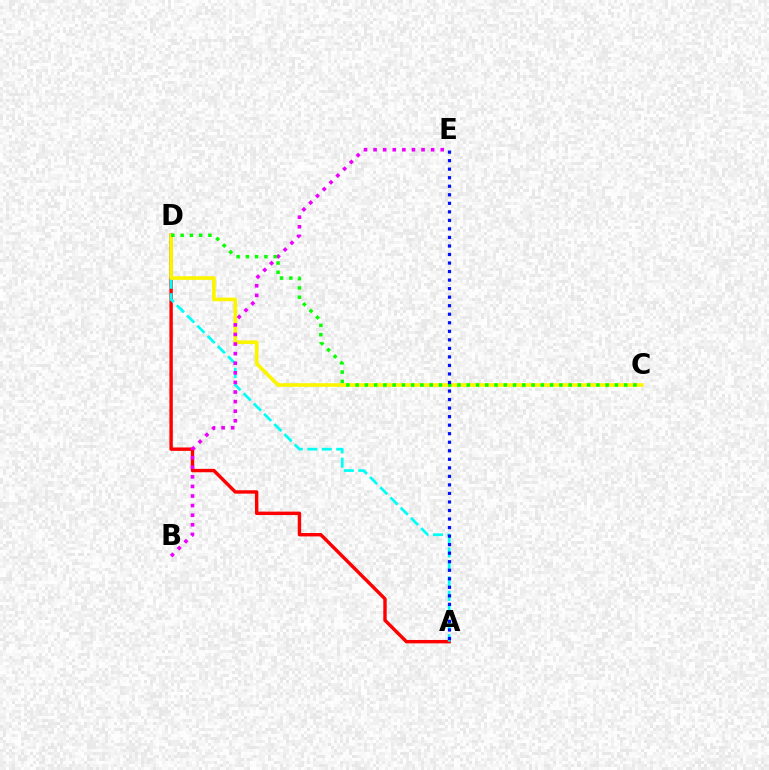{('A', 'D'): [{'color': '#ff0000', 'line_style': 'solid', 'thickness': 2.45}, {'color': '#00fff6', 'line_style': 'dashed', 'thickness': 1.97}], ('C', 'D'): [{'color': '#fcf500', 'line_style': 'solid', 'thickness': 2.62}, {'color': '#08ff00', 'line_style': 'dotted', 'thickness': 2.52}], ('B', 'E'): [{'color': '#ee00ff', 'line_style': 'dotted', 'thickness': 2.61}], ('A', 'E'): [{'color': '#0010ff', 'line_style': 'dotted', 'thickness': 2.32}]}